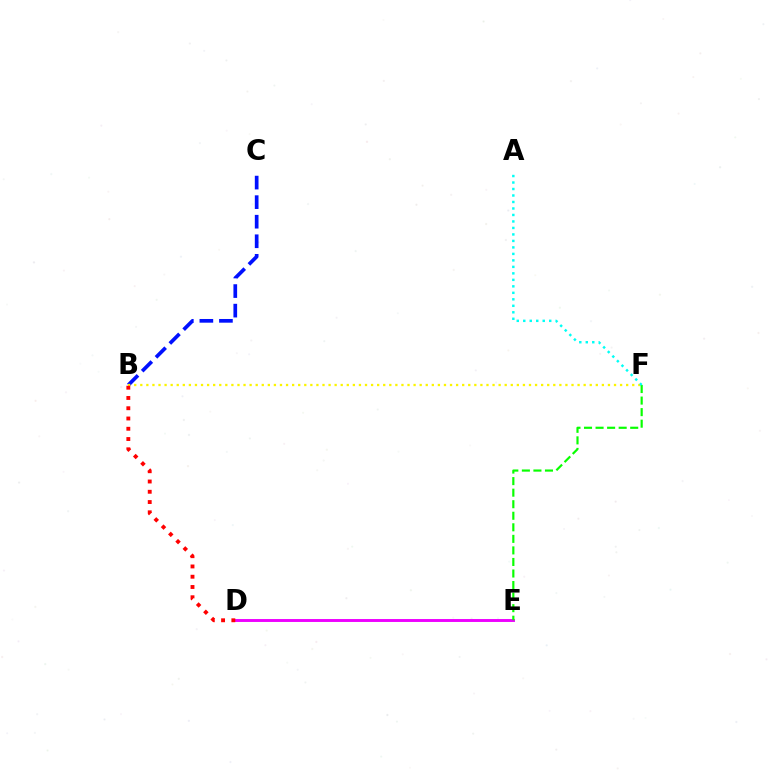{('B', 'C'): [{'color': '#0010ff', 'line_style': 'dashed', 'thickness': 2.66}], ('D', 'E'): [{'color': '#ee00ff', 'line_style': 'solid', 'thickness': 2.1}], ('B', 'F'): [{'color': '#fcf500', 'line_style': 'dotted', 'thickness': 1.65}], ('E', 'F'): [{'color': '#08ff00', 'line_style': 'dashed', 'thickness': 1.57}], ('A', 'F'): [{'color': '#00fff6', 'line_style': 'dotted', 'thickness': 1.76}], ('B', 'D'): [{'color': '#ff0000', 'line_style': 'dotted', 'thickness': 2.79}]}